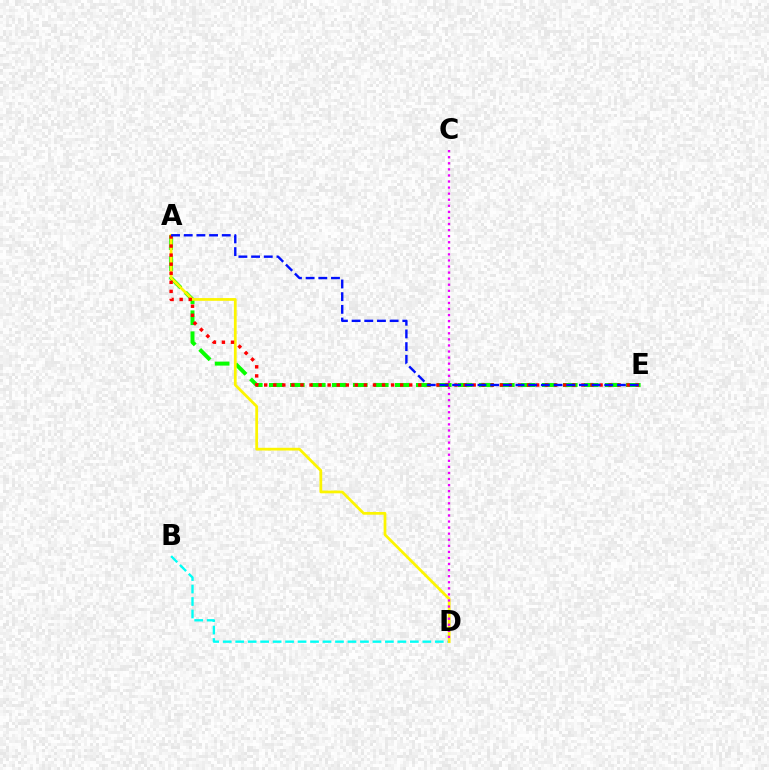{('A', 'E'): [{'color': '#08ff00', 'line_style': 'dashed', 'thickness': 2.85}, {'color': '#ff0000', 'line_style': 'dotted', 'thickness': 2.46}, {'color': '#0010ff', 'line_style': 'dashed', 'thickness': 1.72}], ('B', 'D'): [{'color': '#00fff6', 'line_style': 'dashed', 'thickness': 1.69}], ('A', 'D'): [{'color': '#fcf500', 'line_style': 'solid', 'thickness': 1.98}], ('C', 'D'): [{'color': '#ee00ff', 'line_style': 'dotted', 'thickness': 1.65}]}